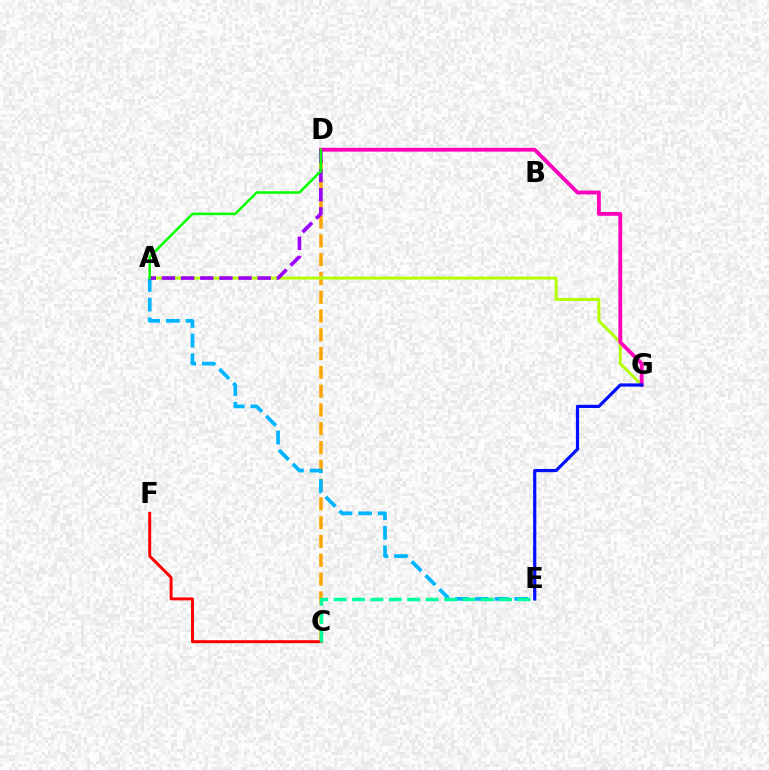{('C', 'D'): [{'color': '#ffa500', 'line_style': 'dashed', 'thickness': 2.55}], ('A', 'G'): [{'color': '#b3ff00', 'line_style': 'solid', 'thickness': 2.14}], ('D', 'G'): [{'color': '#ff00bd', 'line_style': 'solid', 'thickness': 2.74}], ('A', 'E'): [{'color': '#00b5ff', 'line_style': 'dashed', 'thickness': 2.67}], ('C', 'F'): [{'color': '#ff0000', 'line_style': 'solid', 'thickness': 2.12}], ('A', 'D'): [{'color': '#9b00ff', 'line_style': 'dashed', 'thickness': 2.6}, {'color': '#08ff00', 'line_style': 'solid', 'thickness': 1.8}], ('E', 'G'): [{'color': '#0010ff', 'line_style': 'solid', 'thickness': 2.31}], ('C', 'E'): [{'color': '#00ff9d', 'line_style': 'dashed', 'thickness': 2.5}]}